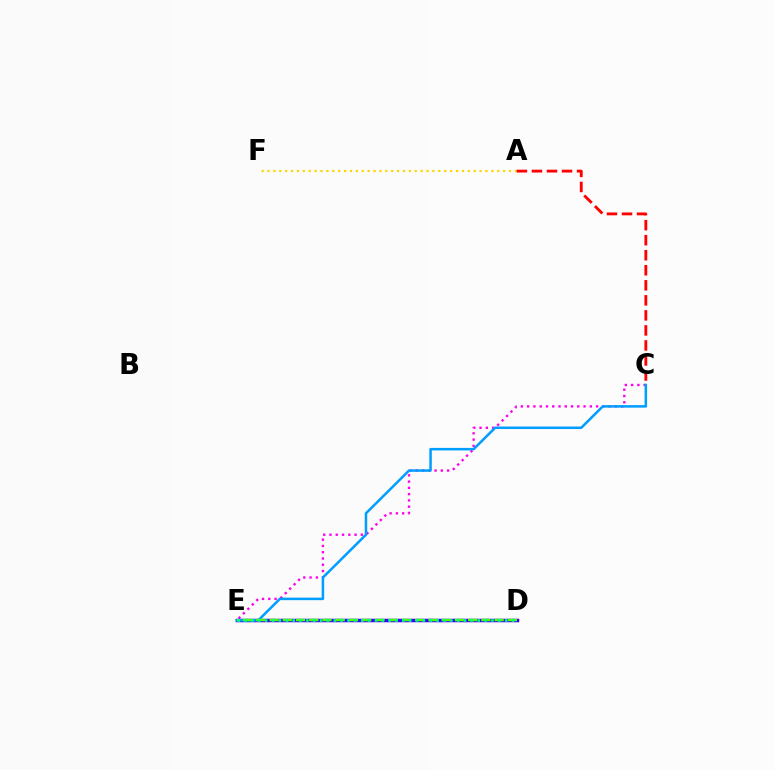{('C', 'E'): [{'color': '#ff00ed', 'line_style': 'dotted', 'thickness': 1.7}, {'color': '#009eff', 'line_style': 'solid', 'thickness': 1.81}], ('D', 'E'): [{'color': '#3700ff', 'line_style': 'solid', 'thickness': 2.52}, {'color': '#4fff00', 'line_style': 'dashed', 'thickness': 1.8}, {'color': '#00ff86', 'line_style': 'dotted', 'thickness': 1.86}], ('A', 'F'): [{'color': '#ffd500', 'line_style': 'dotted', 'thickness': 1.6}], ('A', 'C'): [{'color': '#ff0000', 'line_style': 'dashed', 'thickness': 2.04}]}